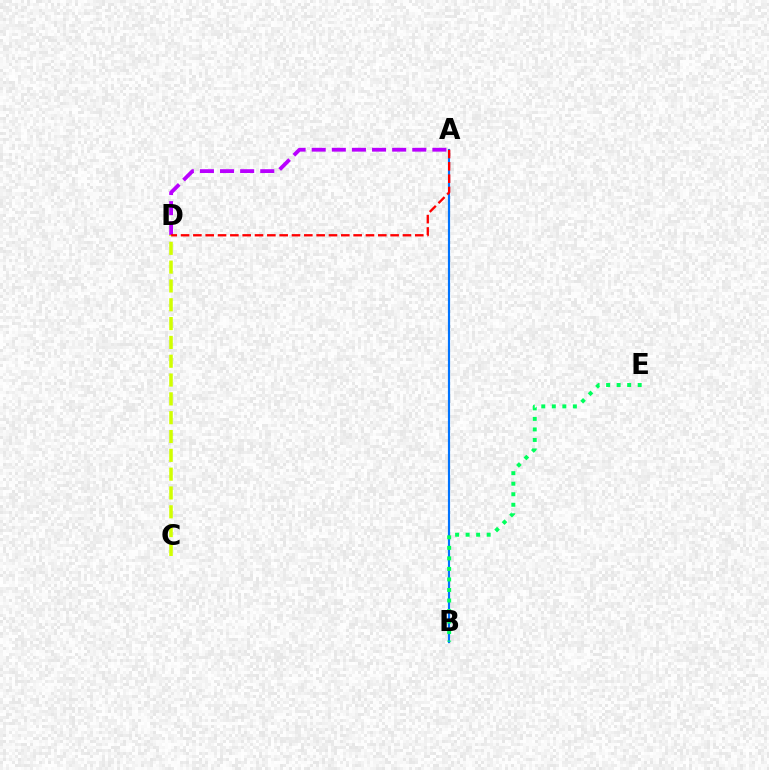{('A', 'D'): [{'color': '#b900ff', 'line_style': 'dashed', 'thickness': 2.73}, {'color': '#ff0000', 'line_style': 'dashed', 'thickness': 1.67}], ('C', 'D'): [{'color': '#d1ff00', 'line_style': 'dashed', 'thickness': 2.56}], ('A', 'B'): [{'color': '#0074ff', 'line_style': 'solid', 'thickness': 1.56}], ('B', 'E'): [{'color': '#00ff5c', 'line_style': 'dotted', 'thickness': 2.86}]}